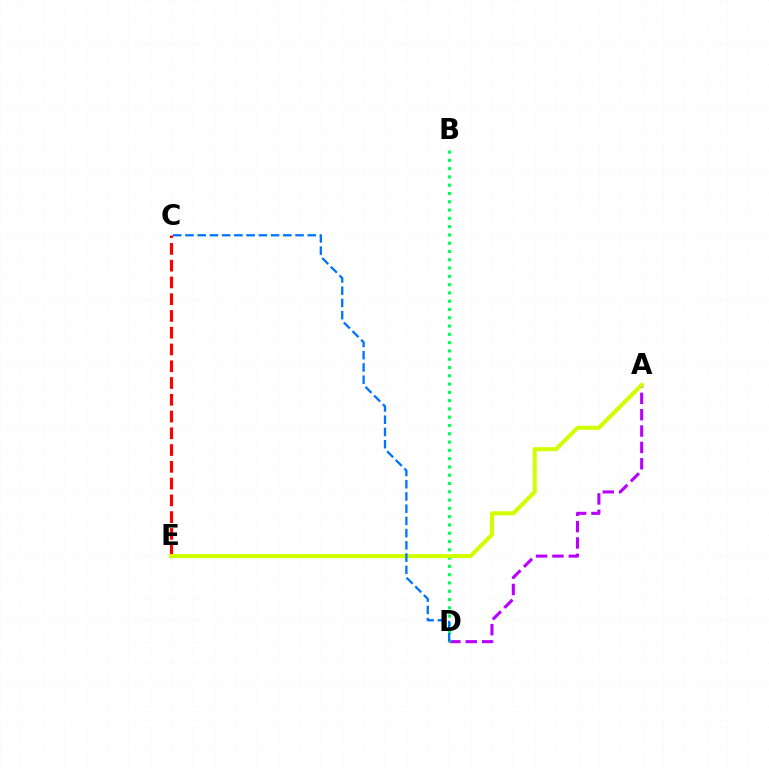{('C', 'E'): [{'color': '#ff0000', 'line_style': 'dashed', 'thickness': 2.28}], ('A', 'D'): [{'color': '#b900ff', 'line_style': 'dashed', 'thickness': 2.22}], ('B', 'D'): [{'color': '#00ff5c', 'line_style': 'dotted', 'thickness': 2.25}], ('A', 'E'): [{'color': '#d1ff00', 'line_style': 'solid', 'thickness': 2.94}], ('C', 'D'): [{'color': '#0074ff', 'line_style': 'dashed', 'thickness': 1.66}]}